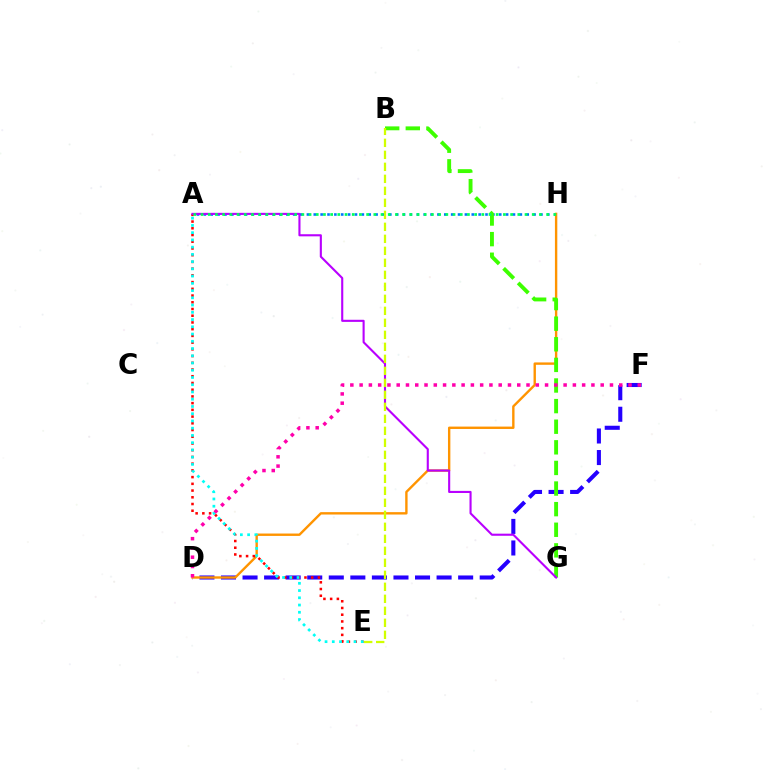{('D', 'F'): [{'color': '#2500ff', 'line_style': 'dashed', 'thickness': 2.93}, {'color': '#ff00ac', 'line_style': 'dotted', 'thickness': 2.52}], ('A', 'H'): [{'color': '#0074ff', 'line_style': 'dotted', 'thickness': 1.87}, {'color': '#00ff5c', 'line_style': 'dotted', 'thickness': 1.96}], ('D', 'H'): [{'color': '#ff9400', 'line_style': 'solid', 'thickness': 1.72}], ('B', 'G'): [{'color': '#3dff00', 'line_style': 'dashed', 'thickness': 2.8}], ('A', 'E'): [{'color': '#ff0000', 'line_style': 'dotted', 'thickness': 1.83}, {'color': '#00fff6', 'line_style': 'dotted', 'thickness': 1.97}], ('A', 'G'): [{'color': '#b900ff', 'line_style': 'solid', 'thickness': 1.52}], ('B', 'E'): [{'color': '#d1ff00', 'line_style': 'dashed', 'thickness': 1.63}]}